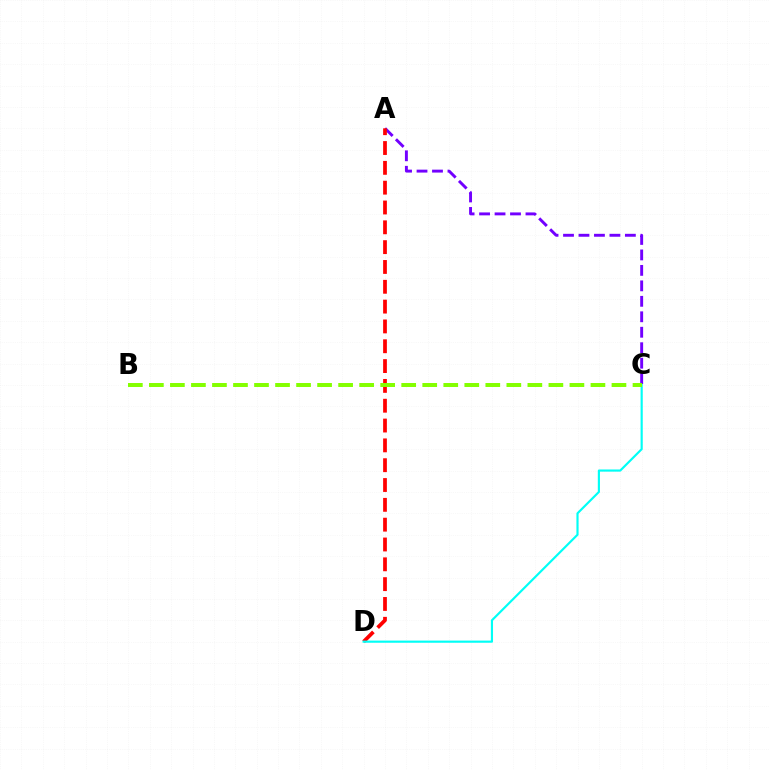{('A', 'C'): [{'color': '#7200ff', 'line_style': 'dashed', 'thickness': 2.1}], ('A', 'D'): [{'color': '#ff0000', 'line_style': 'dashed', 'thickness': 2.69}], ('C', 'D'): [{'color': '#00fff6', 'line_style': 'solid', 'thickness': 1.55}], ('B', 'C'): [{'color': '#84ff00', 'line_style': 'dashed', 'thickness': 2.86}]}